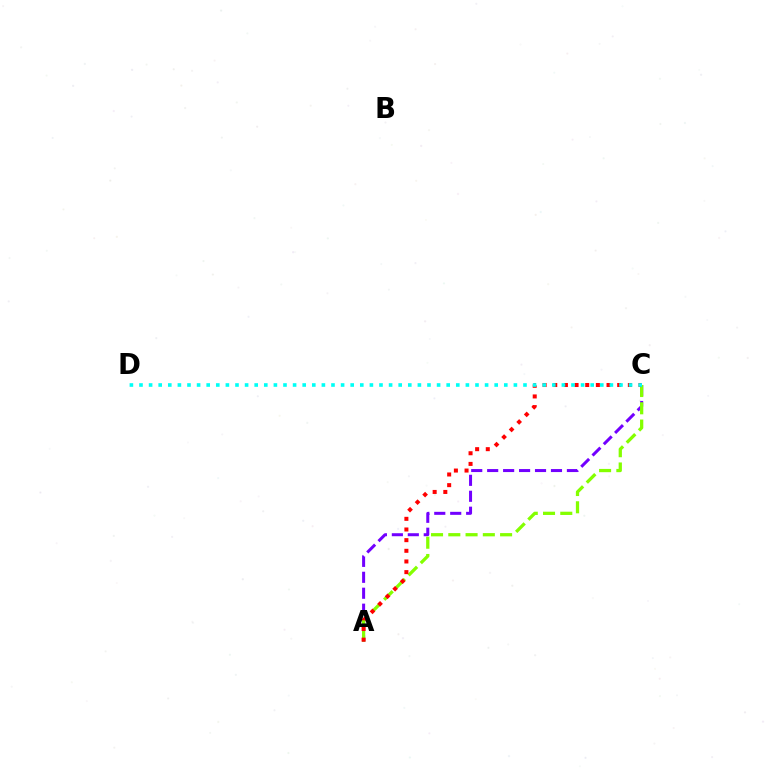{('A', 'C'): [{'color': '#7200ff', 'line_style': 'dashed', 'thickness': 2.17}, {'color': '#84ff00', 'line_style': 'dashed', 'thickness': 2.35}, {'color': '#ff0000', 'line_style': 'dotted', 'thickness': 2.9}], ('C', 'D'): [{'color': '#00fff6', 'line_style': 'dotted', 'thickness': 2.61}]}